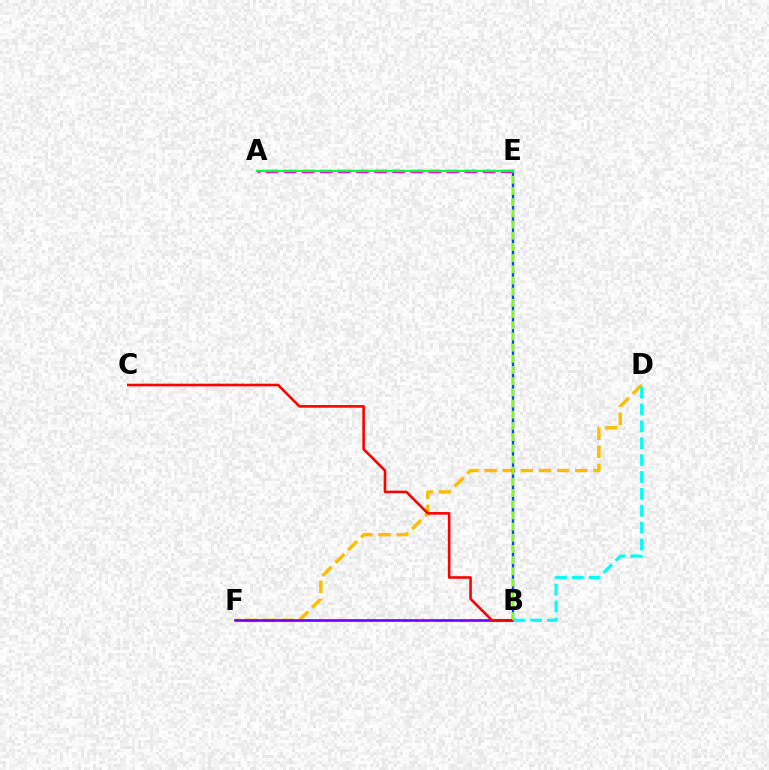{('A', 'E'): [{'color': '#ff00cf', 'line_style': 'dashed', 'thickness': 2.46}, {'color': '#00ff39', 'line_style': 'solid', 'thickness': 1.56}], ('D', 'F'): [{'color': '#ffbd00', 'line_style': 'dashed', 'thickness': 2.47}], ('B', 'F'): [{'color': '#7200ff', 'line_style': 'solid', 'thickness': 1.92}], ('B', 'E'): [{'color': '#004bff', 'line_style': 'solid', 'thickness': 1.71}, {'color': '#84ff00', 'line_style': 'dashed', 'thickness': 1.52}], ('B', 'C'): [{'color': '#ff0000', 'line_style': 'solid', 'thickness': 1.87}], ('B', 'D'): [{'color': '#00fff6', 'line_style': 'dashed', 'thickness': 2.29}]}